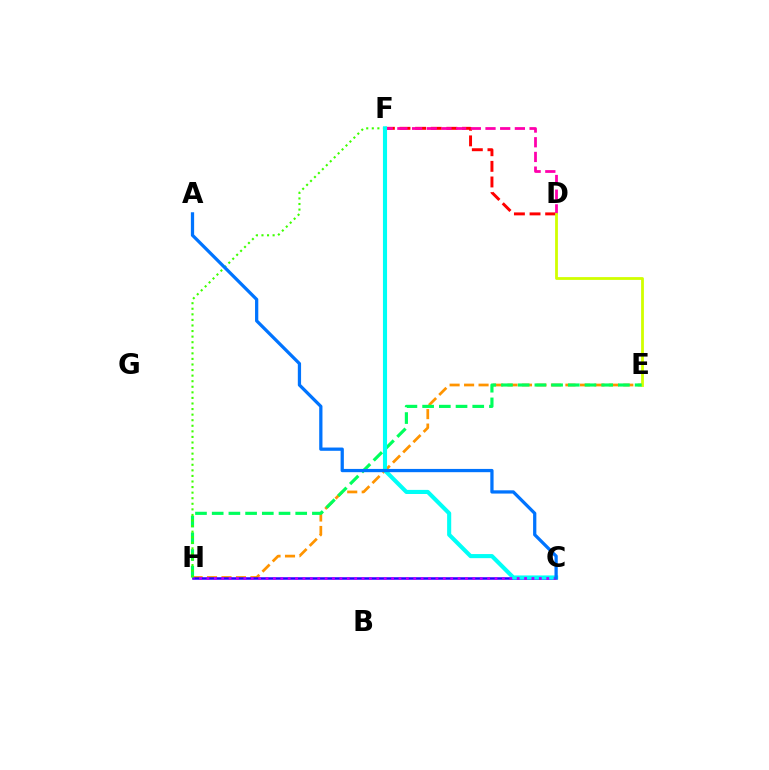{('E', 'H'): [{'color': '#ff9400', 'line_style': 'dashed', 'thickness': 1.97}, {'color': '#00ff5c', 'line_style': 'dashed', 'thickness': 2.27}], ('D', 'F'): [{'color': '#ff0000', 'line_style': 'dashed', 'thickness': 2.12}, {'color': '#ff00ac', 'line_style': 'dashed', 'thickness': 2.0}], ('C', 'H'): [{'color': '#2500ff', 'line_style': 'solid', 'thickness': 1.8}, {'color': '#b900ff', 'line_style': 'dotted', 'thickness': 2.01}], ('D', 'E'): [{'color': '#d1ff00', 'line_style': 'solid', 'thickness': 2.01}], ('F', 'H'): [{'color': '#3dff00', 'line_style': 'dotted', 'thickness': 1.51}], ('C', 'F'): [{'color': '#00fff6', 'line_style': 'solid', 'thickness': 2.95}], ('A', 'C'): [{'color': '#0074ff', 'line_style': 'solid', 'thickness': 2.35}]}